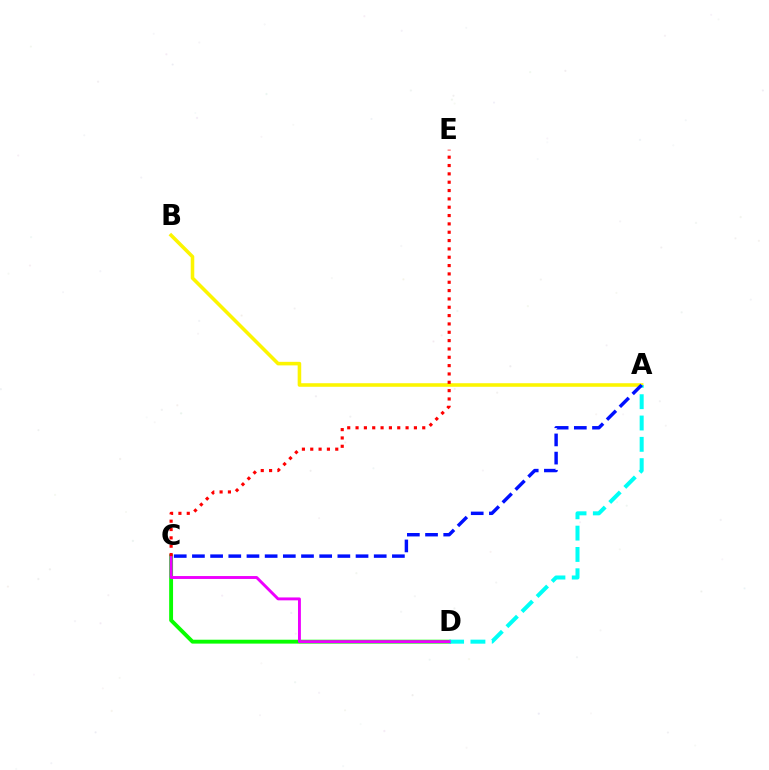{('C', 'D'): [{'color': '#08ff00', 'line_style': 'solid', 'thickness': 2.8}, {'color': '#ee00ff', 'line_style': 'solid', 'thickness': 2.09}], ('A', 'B'): [{'color': '#fcf500', 'line_style': 'solid', 'thickness': 2.57}], ('A', 'D'): [{'color': '#00fff6', 'line_style': 'dashed', 'thickness': 2.9}], ('A', 'C'): [{'color': '#0010ff', 'line_style': 'dashed', 'thickness': 2.47}], ('C', 'E'): [{'color': '#ff0000', 'line_style': 'dotted', 'thickness': 2.27}]}